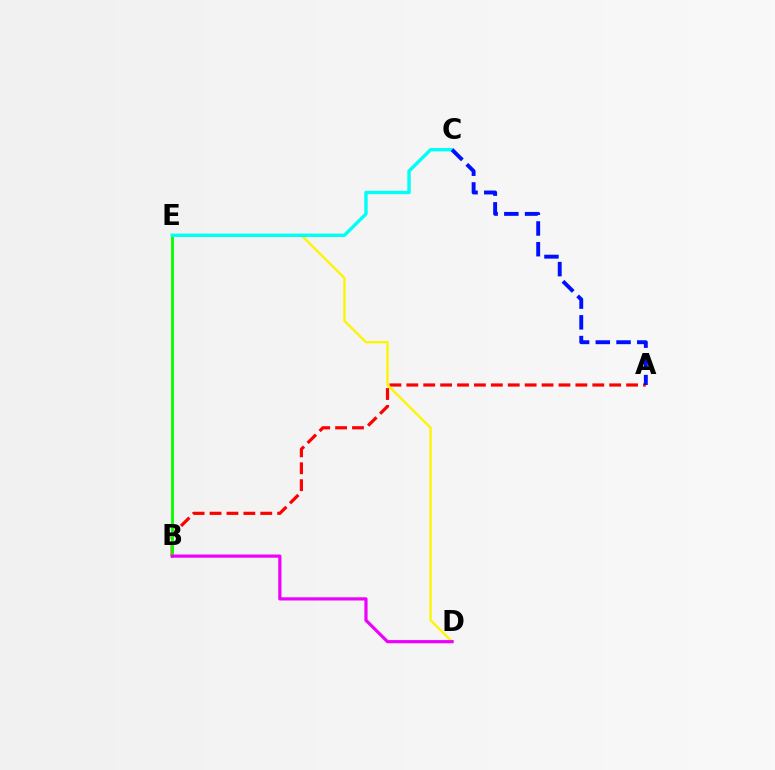{('A', 'B'): [{'color': '#ff0000', 'line_style': 'dashed', 'thickness': 2.3}], ('B', 'E'): [{'color': '#08ff00', 'line_style': 'solid', 'thickness': 2.08}], ('D', 'E'): [{'color': '#fcf500', 'line_style': 'solid', 'thickness': 1.69}], ('C', 'E'): [{'color': '#00fff6', 'line_style': 'solid', 'thickness': 2.45}], ('A', 'C'): [{'color': '#0010ff', 'line_style': 'dashed', 'thickness': 2.82}], ('B', 'D'): [{'color': '#ee00ff', 'line_style': 'solid', 'thickness': 2.3}]}